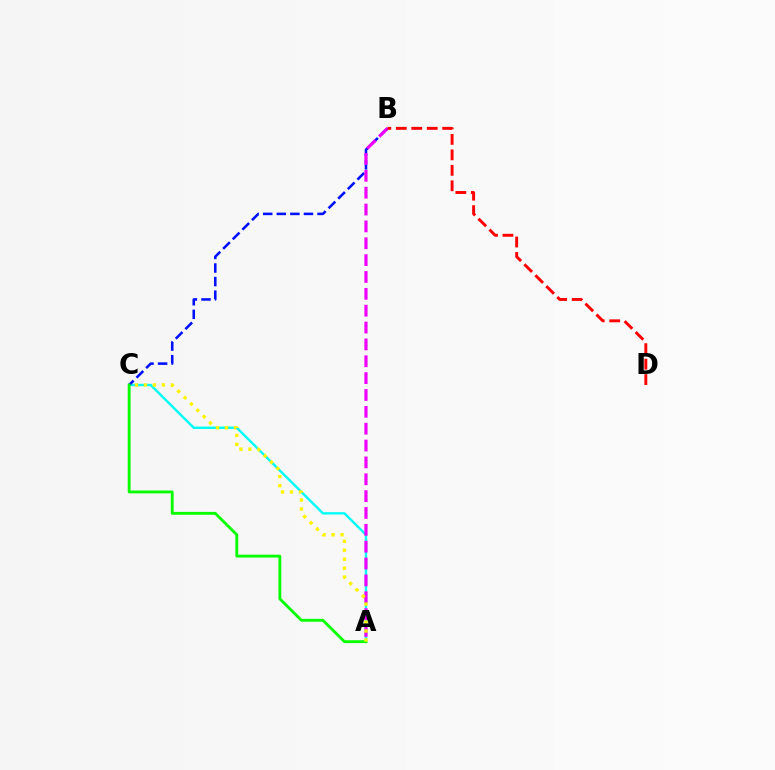{('A', 'C'): [{'color': '#00fff6', 'line_style': 'solid', 'thickness': 1.73}, {'color': '#08ff00', 'line_style': 'solid', 'thickness': 2.05}, {'color': '#fcf500', 'line_style': 'dotted', 'thickness': 2.44}], ('B', 'C'): [{'color': '#0010ff', 'line_style': 'dashed', 'thickness': 1.84}], ('A', 'B'): [{'color': '#ee00ff', 'line_style': 'dashed', 'thickness': 2.29}], ('B', 'D'): [{'color': '#ff0000', 'line_style': 'dashed', 'thickness': 2.1}]}